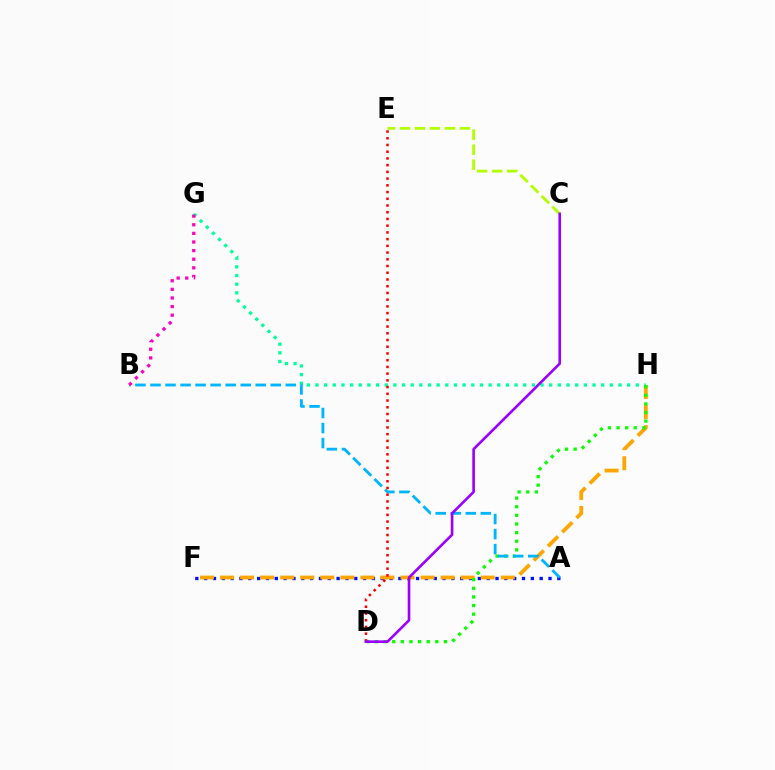{('G', 'H'): [{'color': '#00ff9d', 'line_style': 'dotted', 'thickness': 2.35}], ('A', 'F'): [{'color': '#0010ff', 'line_style': 'dotted', 'thickness': 2.4}], ('F', 'H'): [{'color': '#ffa500', 'line_style': 'dashed', 'thickness': 2.72}], ('D', 'H'): [{'color': '#08ff00', 'line_style': 'dotted', 'thickness': 2.34}], ('C', 'E'): [{'color': '#b3ff00', 'line_style': 'dashed', 'thickness': 2.04}], ('A', 'B'): [{'color': '#00b5ff', 'line_style': 'dashed', 'thickness': 2.04}], ('D', 'E'): [{'color': '#ff0000', 'line_style': 'dotted', 'thickness': 1.83}], ('B', 'G'): [{'color': '#ff00bd', 'line_style': 'dotted', 'thickness': 2.34}], ('C', 'D'): [{'color': '#9b00ff', 'line_style': 'solid', 'thickness': 1.89}]}